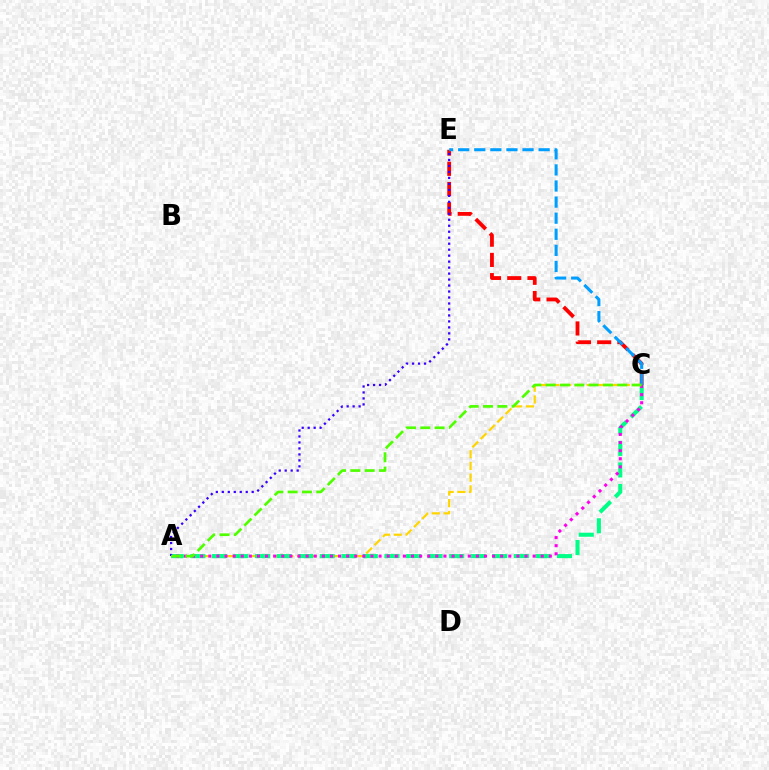{('C', 'E'): [{'color': '#ff0000', 'line_style': 'dashed', 'thickness': 2.75}, {'color': '#009eff', 'line_style': 'dashed', 'thickness': 2.19}], ('A', 'C'): [{'color': '#ffd500', 'line_style': 'dashed', 'thickness': 1.59}, {'color': '#00ff86', 'line_style': 'dashed', 'thickness': 2.93}, {'color': '#ff00ed', 'line_style': 'dotted', 'thickness': 2.2}, {'color': '#4fff00', 'line_style': 'dashed', 'thickness': 1.94}], ('A', 'E'): [{'color': '#3700ff', 'line_style': 'dotted', 'thickness': 1.62}]}